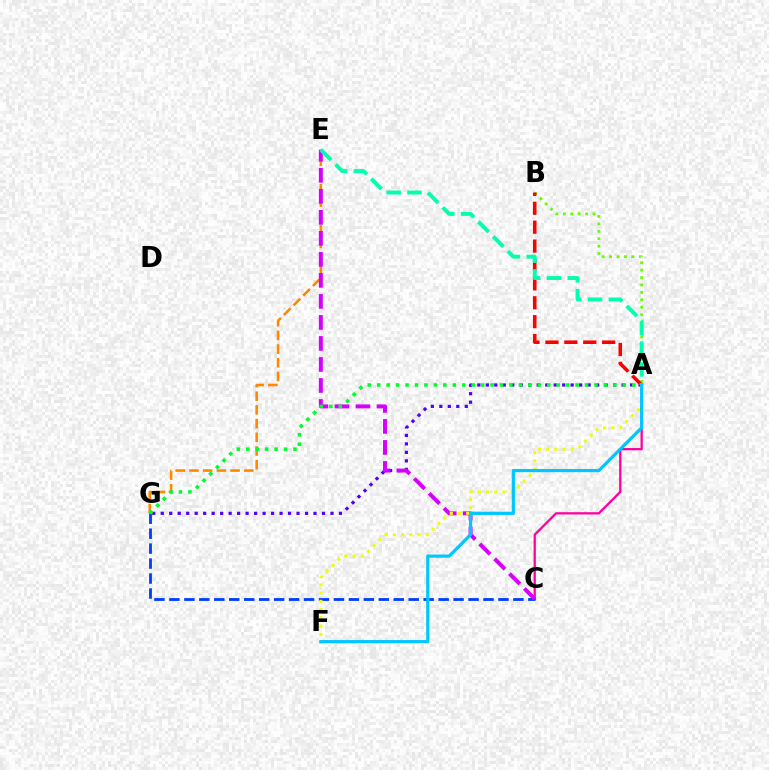{('A', 'C'): [{'color': '#ff00a0', 'line_style': 'solid', 'thickness': 1.63}], ('A', 'G'): [{'color': '#4f00ff', 'line_style': 'dotted', 'thickness': 2.31}, {'color': '#00ff27', 'line_style': 'dotted', 'thickness': 2.57}], ('E', 'G'): [{'color': '#ff8800', 'line_style': 'dashed', 'thickness': 1.86}], ('A', 'B'): [{'color': '#66ff00', 'line_style': 'dotted', 'thickness': 2.02}, {'color': '#ff0000', 'line_style': 'dashed', 'thickness': 2.57}], ('C', 'G'): [{'color': '#003fff', 'line_style': 'dashed', 'thickness': 2.03}], ('C', 'E'): [{'color': '#d600ff', 'line_style': 'dashed', 'thickness': 2.86}], ('A', 'E'): [{'color': '#00ffaf', 'line_style': 'dashed', 'thickness': 2.83}], ('A', 'F'): [{'color': '#eeff00', 'line_style': 'dotted', 'thickness': 2.23}, {'color': '#00c7ff', 'line_style': 'solid', 'thickness': 2.31}]}